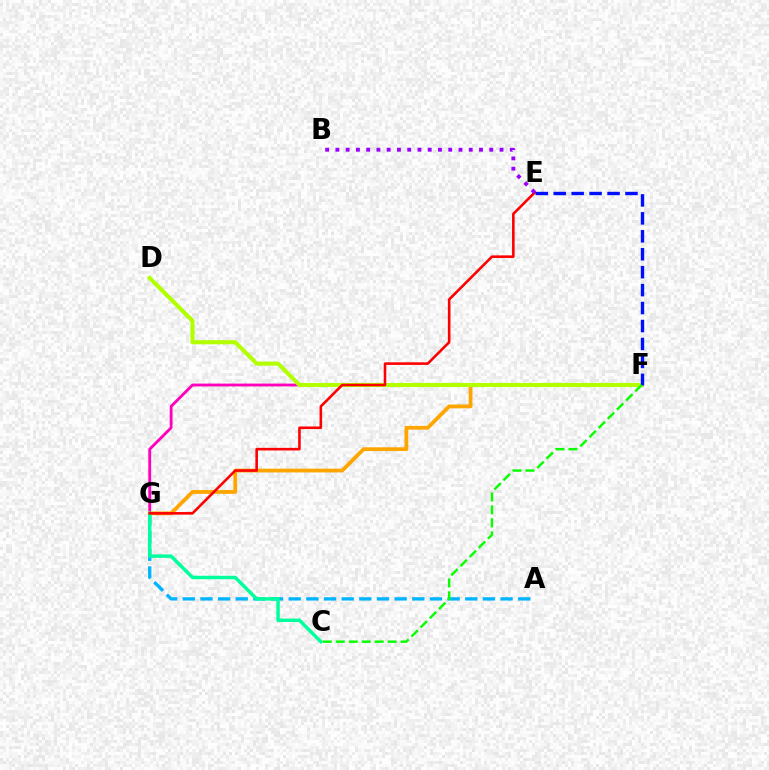{('F', 'G'): [{'color': '#ff00bd', 'line_style': 'solid', 'thickness': 2.04}, {'color': '#ffa500', 'line_style': 'solid', 'thickness': 2.71}], ('A', 'G'): [{'color': '#00b5ff', 'line_style': 'dashed', 'thickness': 2.4}], ('D', 'F'): [{'color': '#b3ff00', 'line_style': 'solid', 'thickness': 2.94}], ('C', 'G'): [{'color': '#00ff9d', 'line_style': 'solid', 'thickness': 2.49}], ('E', 'G'): [{'color': '#ff0000', 'line_style': 'solid', 'thickness': 1.87}], ('E', 'F'): [{'color': '#0010ff', 'line_style': 'dashed', 'thickness': 2.44}], ('B', 'E'): [{'color': '#9b00ff', 'line_style': 'dotted', 'thickness': 2.79}], ('C', 'F'): [{'color': '#08ff00', 'line_style': 'dashed', 'thickness': 1.76}]}